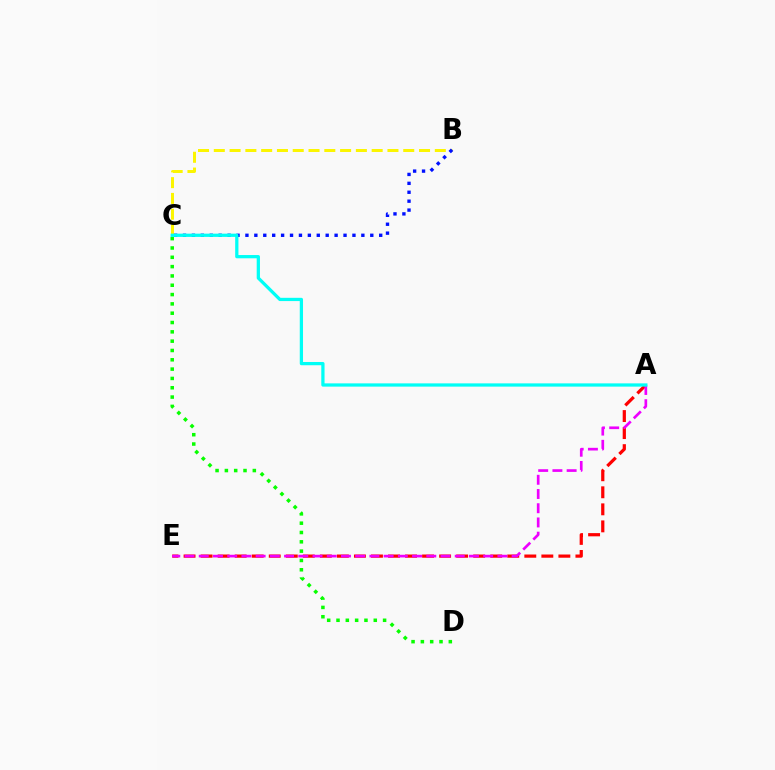{('C', 'D'): [{'color': '#08ff00', 'line_style': 'dotted', 'thickness': 2.53}], ('B', 'C'): [{'color': '#fcf500', 'line_style': 'dashed', 'thickness': 2.14}, {'color': '#0010ff', 'line_style': 'dotted', 'thickness': 2.42}], ('A', 'E'): [{'color': '#ff0000', 'line_style': 'dashed', 'thickness': 2.31}, {'color': '#ee00ff', 'line_style': 'dashed', 'thickness': 1.93}], ('A', 'C'): [{'color': '#00fff6', 'line_style': 'solid', 'thickness': 2.34}]}